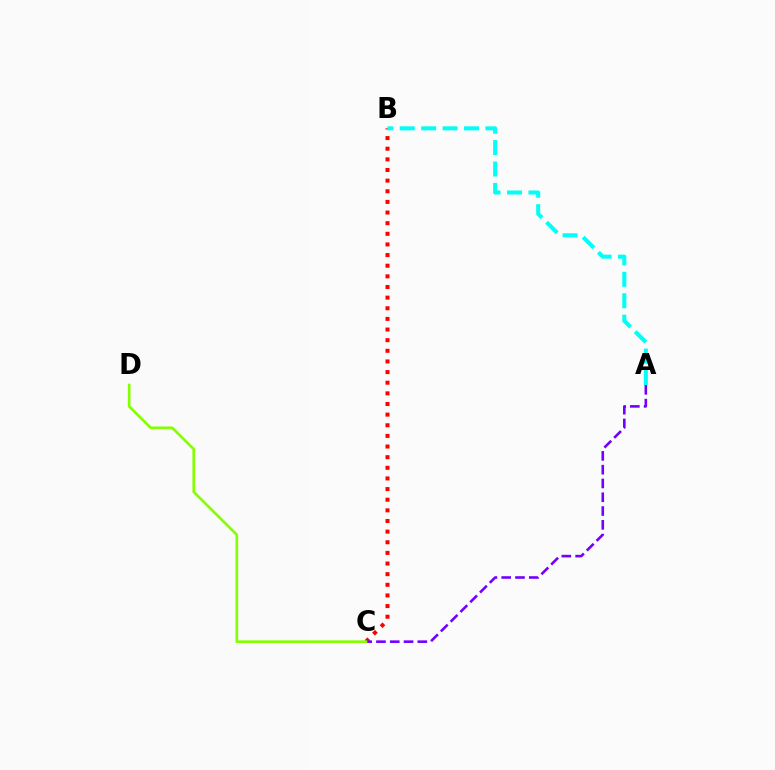{('B', 'C'): [{'color': '#ff0000', 'line_style': 'dotted', 'thickness': 2.89}], ('A', 'C'): [{'color': '#7200ff', 'line_style': 'dashed', 'thickness': 1.87}], ('C', 'D'): [{'color': '#84ff00', 'line_style': 'solid', 'thickness': 1.91}], ('A', 'B'): [{'color': '#00fff6', 'line_style': 'dashed', 'thickness': 2.91}]}